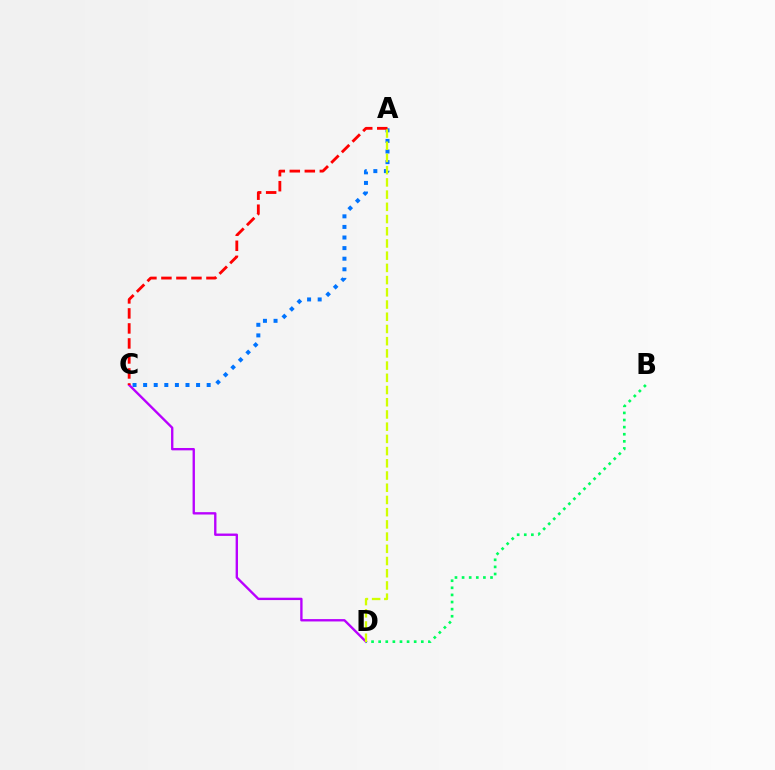{('A', 'C'): [{'color': '#0074ff', 'line_style': 'dotted', 'thickness': 2.88}, {'color': '#ff0000', 'line_style': 'dashed', 'thickness': 2.04}], ('C', 'D'): [{'color': '#b900ff', 'line_style': 'solid', 'thickness': 1.7}], ('B', 'D'): [{'color': '#00ff5c', 'line_style': 'dotted', 'thickness': 1.93}], ('A', 'D'): [{'color': '#d1ff00', 'line_style': 'dashed', 'thickness': 1.66}]}